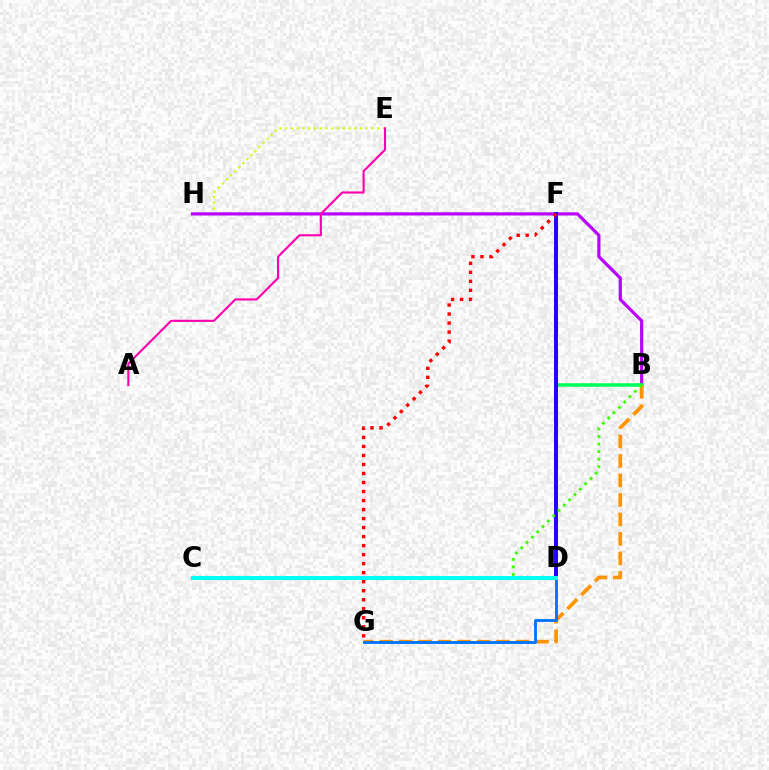{('E', 'H'): [{'color': '#d1ff00', 'line_style': 'dotted', 'thickness': 1.56}], ('B', 'H'): [{'color': '#b900ff', 'line_style': 'solid', 'thickness': 2.29}], ('B', 'D'): [{'color': '#00ff5c', 'line_style': 'solid', 'thickness': 2.55}], ('A', 'E'): [{'color': '#ff00ac', 'line_style': 'solid', 'thickness': 1.53}], ('B', 'G'): [{'color': '#ff9400', 'line_style': 'dashed', 'thickness': 2.65}], ('D', 'F'): [{'color': '#2500ff', 'line_style': 'solid', 'thickness': 2.85}], ('F', 'G'): [{'color': '#ff0000', 'line_style': 'dotted', 'thickness': 2.45}], ('B', 'C'): [{'color': '#3dff00', 'line_style': 'dotted', 'thickness': 2.05}], ('D', 'G'): [{'color': '#0074ff', 'line_style': 'solid', 'thickness': 2.05}], ('C', 'D'): [{'color': '#00fff6', 'line_style': 'solid', 'thickness': 2.89}]}